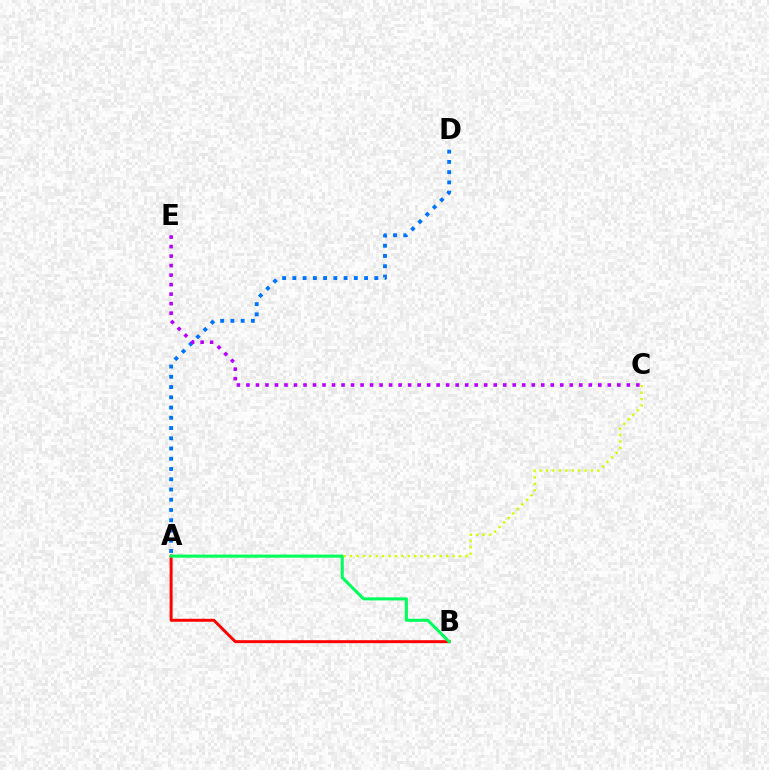{('A', 'C'): [{'color': '#d1ff00', 'line_style': 'dotted', 'thickness': 1.74}], ('A', 'B'): [{'color': '#ff0000', 'line_style': 'solid', 'thickness': 2.13}, {'color': '#00ff5c', 'line_style': 'solid', 'thickness': 2.19}], ('A', 'D'): [{'color': '#0074ff', 'line_style': 'dotted', 'thickness': 2.78}], ('C', 'E'): [{'color': '#b900ff', 'line_style': 'dotted', 'thickness': 2.58}]}